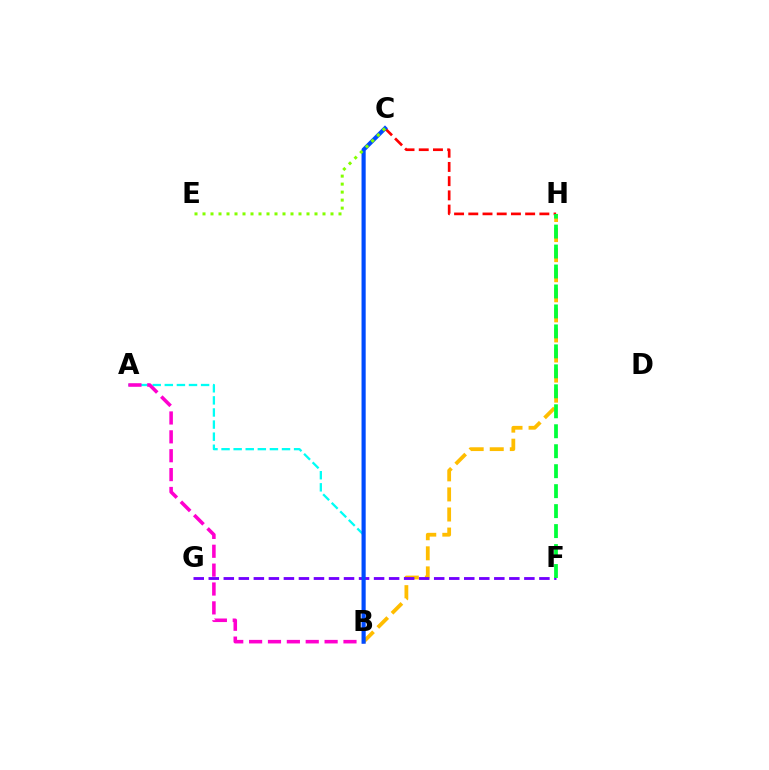{('B', 'H'): [{'color': '#ffbd00', 'line_style': 'dashed', 'thickness': 2.73}], ('C', 'H'): [{'color': '#ff0000', 'line_style': 'dashed', 'thickness': 1.93}], ('A', 'B'): [{'color': '#00fff6', 'line_style': 'dashed', 'thickness': 1.64}, {'color': '#ff00cf', 'line_style': 'dashed', 'thickness': 2.56}], ('F', 'G'): [{'color': '#7200ff', 'line_style': 'dashed', 'thickness': 2.04}], ('B', 'C'): [{'color': '#004bff', 'line_style': 'solid', 'thickness': 2.99}], ('F', 'H'): [{'color': '#00ff39', 'line_style': 'dashed', 'thickness': 2.71}], ('C', 'E'): [{'color': '#84ff00', 'line_style': 'dotted', 'thickness': 2.17}]}